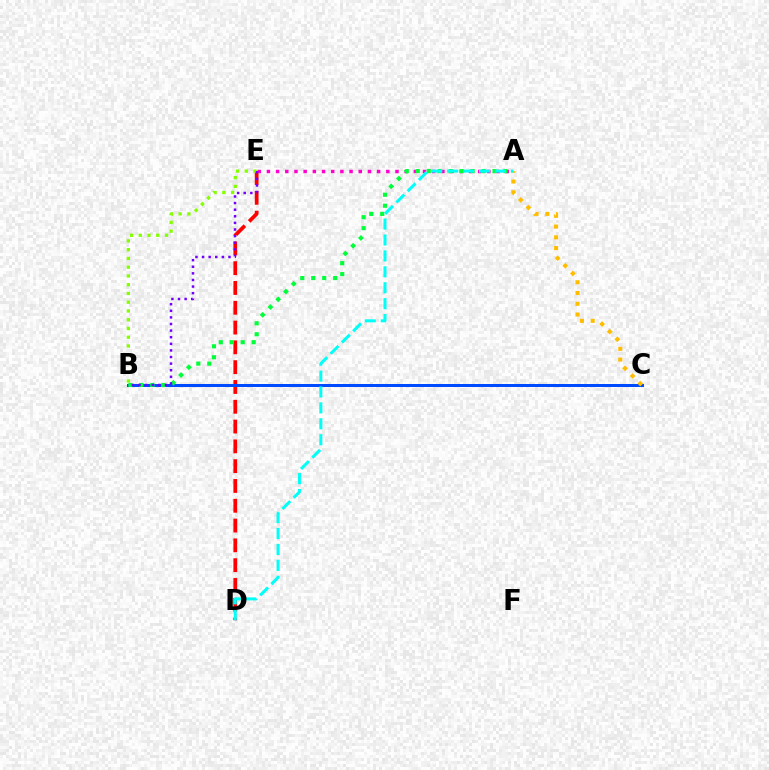{('D', 'E'): [{'color': '#ff0000', 'line_style': 'dashed', 'thickness': 2.69}], ('B', 'C'): [{'color': '#004bff', 'line_style': 'solid', 'thickness': 2.17}], ('A', 'E'): [{'color': '#ff00cf', 'line_style': 'dotted', 'thickness': 2.5}], ('A', 'B'): [{'color': '#00ff39', 'line_style': 'dotted', 'thickness': 2.98}], ('A', 'C'): [{'color': '#ffbd00', 'line_style': 'dotted', 'thickness': 2.92}], ('A', 'D'): [{'color': '#00fff6', 'line_style': 'dashed', 'thickness': 2.16}], ('B', 'E'): [{'color': '#84ff00', 'line_style': 'dotted', 'thickness': 2.38}, {'color': '#7200ff', 'line_style': 'dotted', 'thickness': 1.79}]}